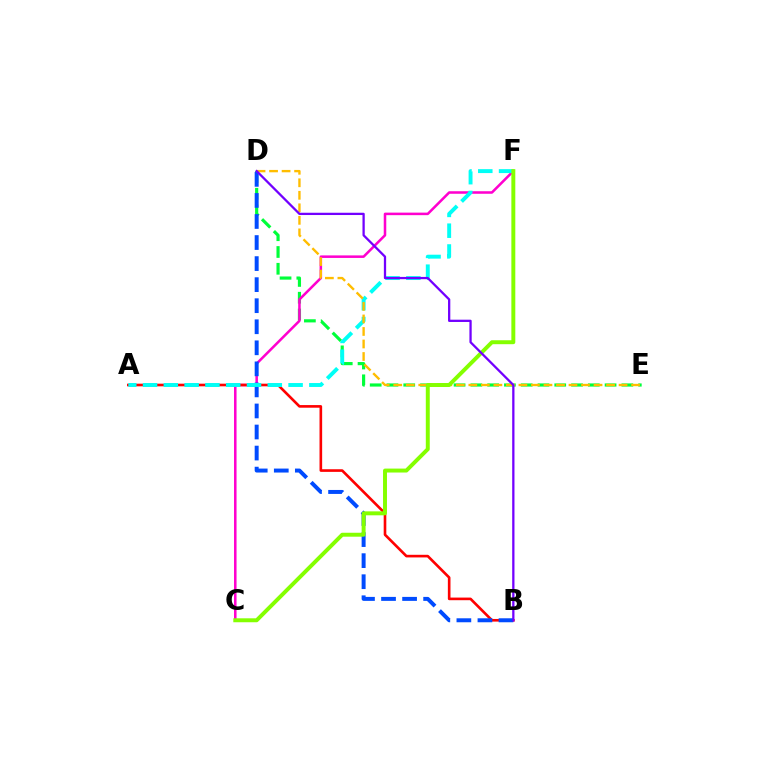{('D', 'E'): [{'color': '#00ff39', 'line_style': 'dashed', 'thickness': 2.28}, {'color': '#ffbd00', 'line_style': 'dashed', 'thickness': 1.7}], ('C', 'F'): [{'color': '#ff00cf', 'line_style': 'solid', 'thickness': 1.83}, {'color': '#84ff00', 'line_style': 'solid', 'thickness': 2.84}], ('A', 'B'): [{'color': '#ff0000', 'line_style': 'solid', 'thickness': 1.9}], ('B', 'D'): [{'color': '#004bff', 'line_style': 'dashed', 'thickness': 2.86}, {'color': '#7200ff', 'line_style': 'solid', 'thickness': 1.64}], ('A', 'F'): [{'color': '#00fff6', 'line_style': 'dashed', 'thickness': 2.82}]}